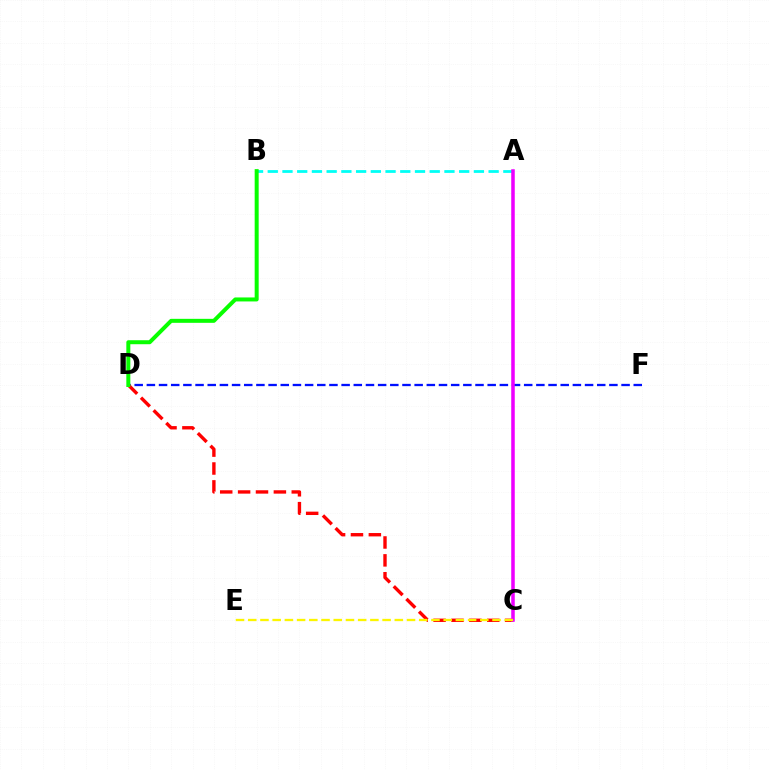{('D', 'F'): [{'color': '#0010ff', 'line_style': 'dashed', 'thickness': 1.65}], ('A', 'B'): [{'color': '#00fff6', 'line_style': 'dashed', 'thickness': 2.0}], ('C', 'D'): [{'color': '#ff0000', 'line_style': 'dashed', 'thickness': 2.43}], ('A', 'C'): [{'color': '#ee00ff', 'line_style': 'solid', 'thickness': 2.54}], ('B', 'D'): [{'color': '#08ff00', 'line_style': 'solid', 'thickness': 2.87}], ('C', 'E'): [{'color': '#fcf500', 'line_style': 'dashed', 'thickness': 1.66}]}